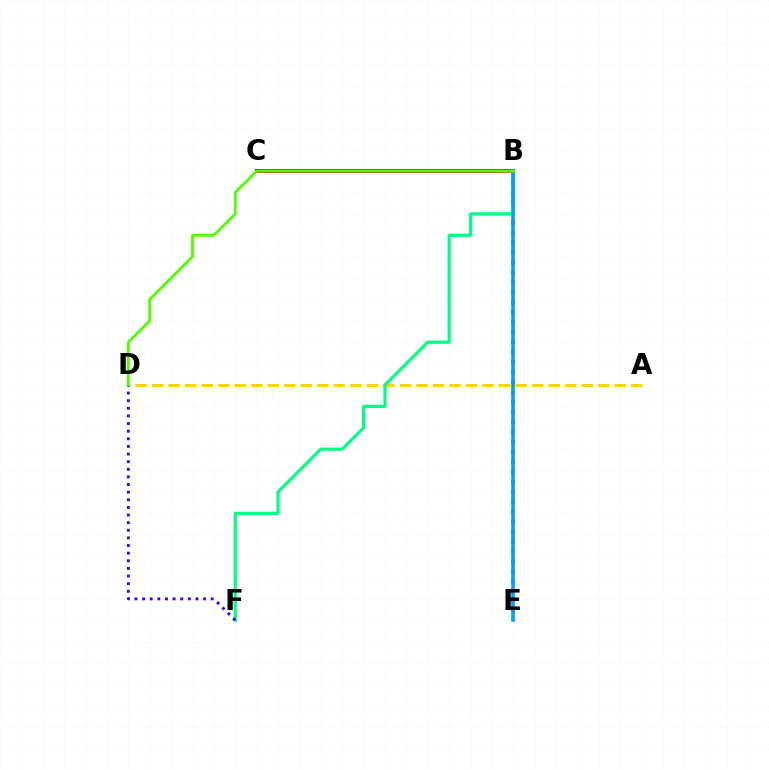{('B', 'E'): [{'color': '#ff00ed', 'line_style': 'dotted', 'thickness': 2.71}, {'color': '#009eff', 'line_style': 'solid', 'thickness': 2.57}], ('A', 'D'): [{'color': '#ffd500', 'line_style': 'dashed', 'thickness': 2.24}], ('B', 'C'): [{'color': '#ff0000', 'line_style': 'solid', 'thickness': 2.91}], ('B', 'F'): [{'color': '#00ff86', 'line_style': 'solid', 'thickness': 2.31}], ('D', 'F'): [{'color': '#3700ff', 'line_style': 'dotted', 'thickness': 2.07}], ('B', 'D'): [{'color': '#4fff00', 'line_style': 'solid', 'thickness': 2.04}]}